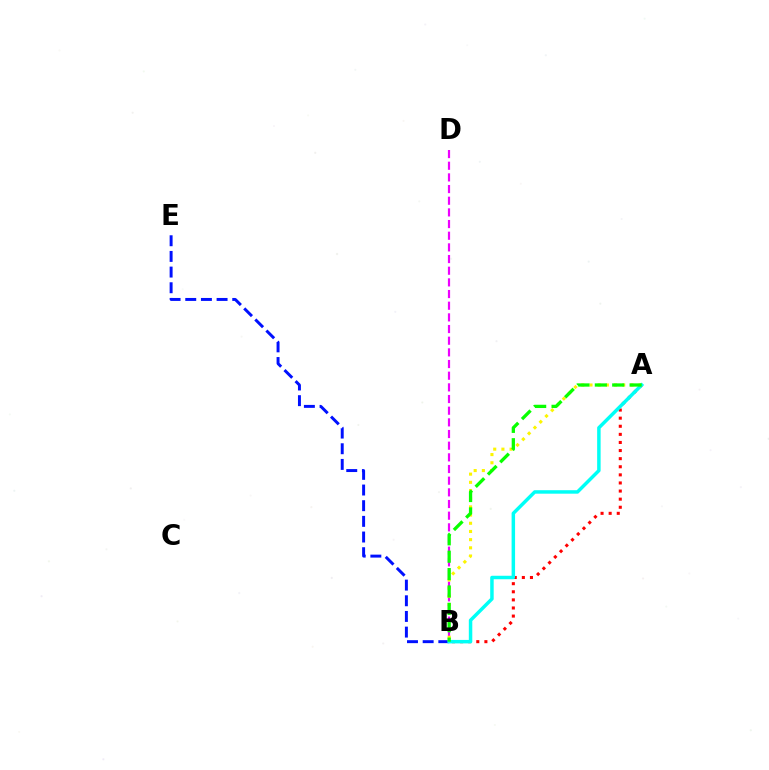{('B', 'E'): [{'color': '#0010ff', 'line_style': 'dashed', 'thickness': 2.13}], ('A', 'B'): [{'color': '#ff0000', 'line_style': 'dotted', 'thickness': 2.2}, {'color': '#fcf500', 'line_style': 'dotted', 'thickness': 2.23}, {'color': '#00fff6', 'line_style': 'solid', 'thickness': 2.5}, {'color': '#08ff00', 'line_style': 'dashed', 'thickness': 2.36}], ('B', 'D'): [{'color': '#ee00ff', 'line_style': 'dashed', 'thickness': 1.58}]}